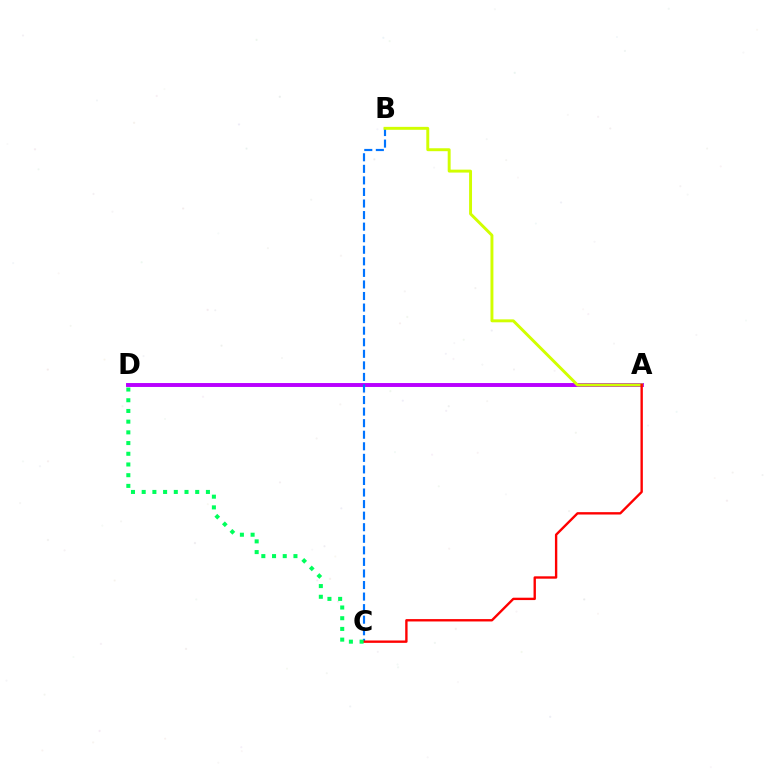{('A', 'D'): [{'color': '#b900ff', 'line_style': 'solid', 'thickness': 2.82}], ('B', 'C'): [{'color': '#0074ff', 'line_style': 'dashed', 'thickness': 1.57}], ('A', 'B'): [{'color': '#d1ff00', 'line_style': 'solid', 'thickness': 2.11}], ('A', 'C'): [{'color': '#ff0000', 'line_style': 'solid', 'thickness': 1.71}], ('C', 'D'): [{'color': '#00ff5c', 'line_style': 'dotted', 'thickness': 2.91}]}